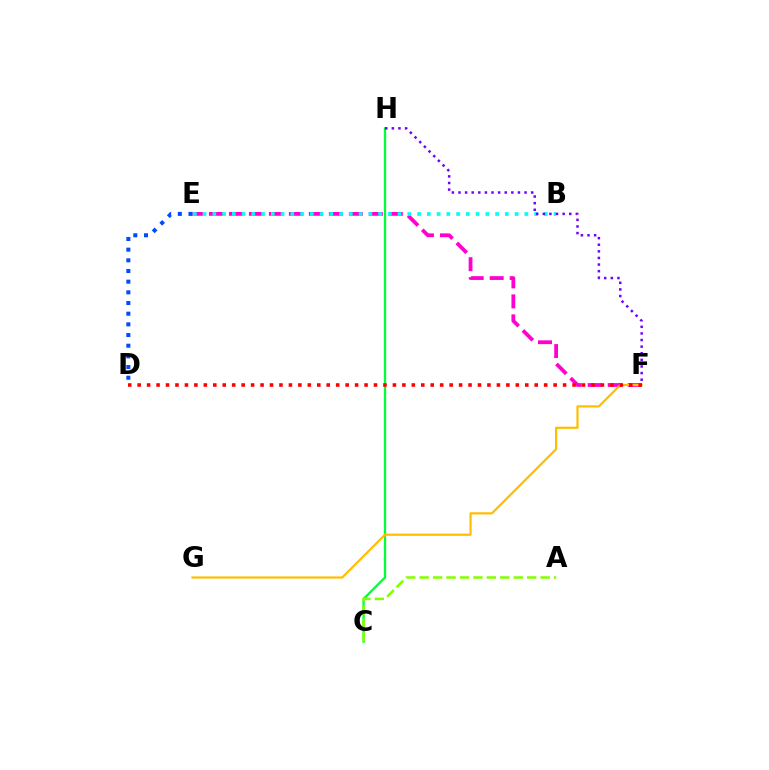{('E', 'F'): [{'color': '#ff00cf', 'line_style': 'dashed', 'thickness': 2.72}], ('C', 'H'): [{'color': '#00ff39', 'line_style': 'solid', 'thickness': 1.65}], ('F', 'G'): [{'color': '#ffbd00', 'line_style': 'solid', 'thickness': 1.58}], ('B', 'E'): [{'color': '#00fff6', 'line_style': 'dotted', 'thickness': 2.65}], ('A', 'C'): [{'color': '#84ff00', 'line_style': 'dashed', 'thickness': 1.83}], ('F', 'H'): [{'color': '#7200ff', 'line_style': 'dotted', 'thickness': 1.8}], ('D', 'F'): [{'color': '#ff0000', 'line_style': 'dotted', 'thickness': 2.57}], ('D', 'E'): [{'color': '#004bff', 'line_style': 'dotted', 'thickness': 2.9}]}